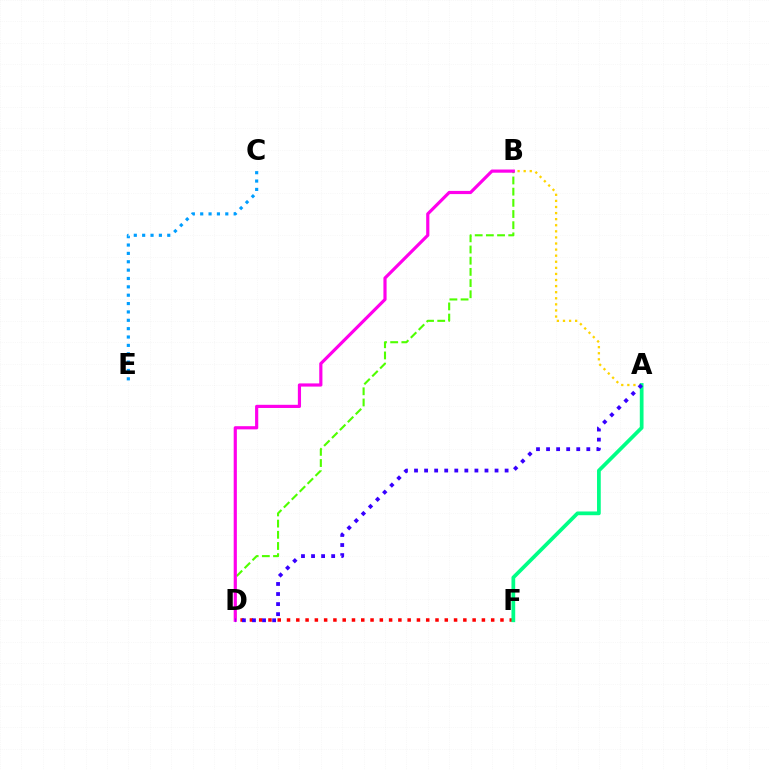{('A', 'B'): [{'color': '#ffd500', 'line_style': 'dotted', 'thickness': 1.65}], ('D', 'F'): [{'color': '#ff0000', 'line_style': 'dotted', 'thickness': 2.52}], ('B', 'D'): [{'color': '#4fff00', 'line_style': 'dashed', 'thickness': 1.52}, {'color': '#ff00ed', 'line_style': 'solid', 'thickness': 2.29}], ('A', 'F'): [{'color': '#00ff86', 'line_style': 'solid', 'thickness': 2.69}], ('C', 'E'): [{'color': '#009eff', 'line_style': 'dotted', 'thickness': 2.27}], ('A', 'D'): [{'color': '#3700ff', 'line_style': 'dotted', 'thickness': 2.73}]}